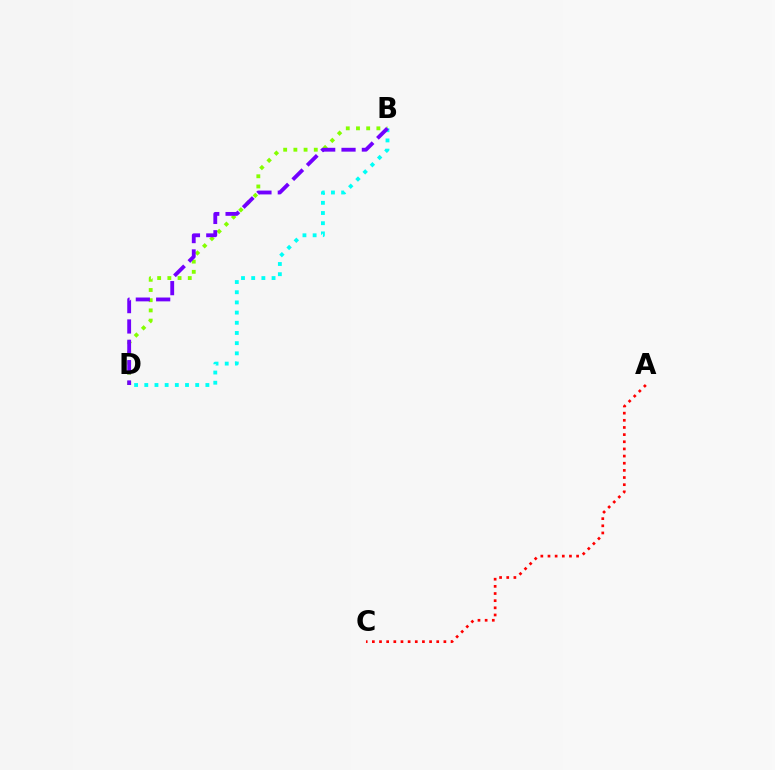{('A', 'C'): [{'color': '#ff0000', 'line_style': 'dotted', 'thickness': 1.94}], ('B', 'D'): [{'color': '#84ff00', 'line_style': 'dotted', 'thickness': 2.77}, {'color': '#00fff6', 'line_style': 'dotted', 'thickness': 2.77}, {'color': '#7200ff', 'line_style': 'dashed', 'thickness': 2.76}]}